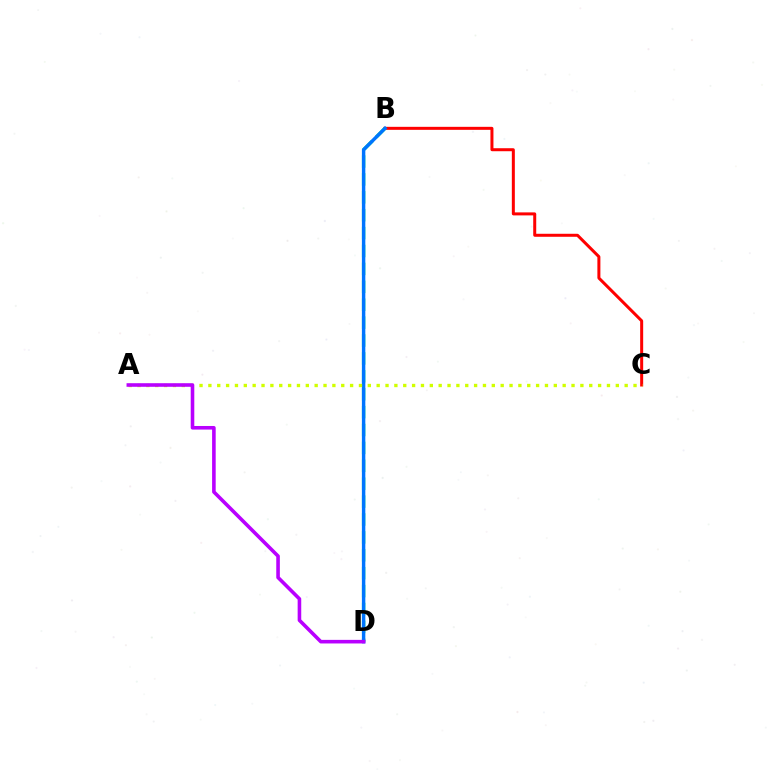{('B', 'C'): [{'color': '#ff0000', 'line_style': 'solid', 'thickness': 2.16}], ('B', 'D'): [{'color': '#00ff5c', 'line_style': 'dashed', 'thickness': 2.43}, {'color': '#0074ff', 'line_style': 'solid', 'thickness': 2.48}], ('A', 'C'): [{'color': '#d1ff00', 'line_style': 'dotted', 'thickness': 2.41}], ('A', 'D'): [{'color': '#b900ff', 'line_style': 'solid', 'thickness': 2.58}]}